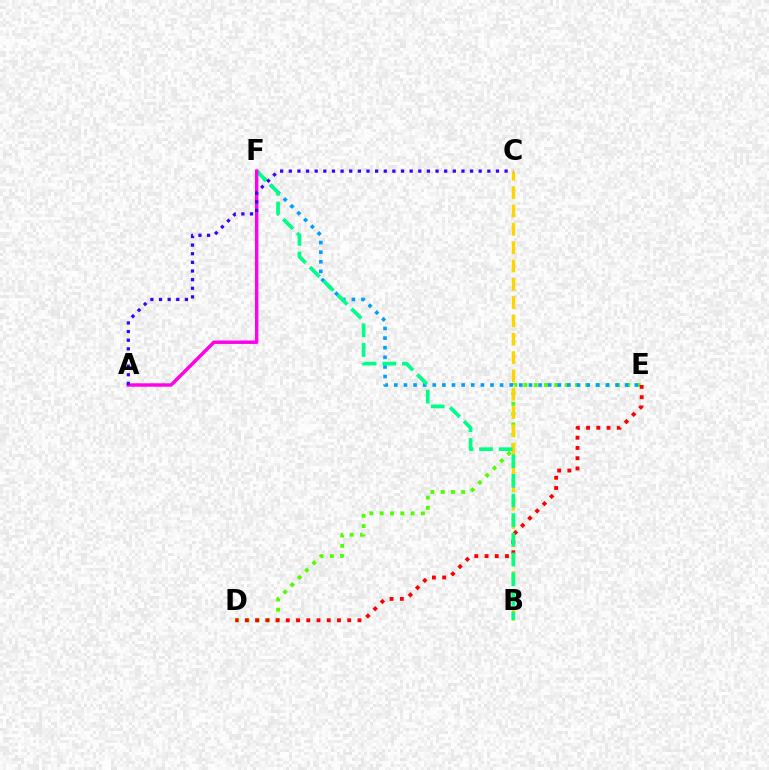{('D', 'E'): [{'color': '#4fff00', 'line_style': 'dotted', 'thickness': 2.8}, {'color': '#ff0000', 'line_style': 'dotted', 'thickness': 2.78}], ('E', 'F'): [{'color': '#009eff', 'line_style': 'dotted', 'thickness': 2.61}], ('B', 'C'): [{'color': '#ffd500', 'line_style': 'dashed', 'thickness': 2.49}], ('B', 'F'): [{'color': '#00ff86', 'line_style': 'dashed', 'thickness': 2.67}], ('A', 'F'): [{'color': '#ff00ed', 'line_style': 'solid', 'thickness': 2.47}], ('A', 'C'): [{'color': '#3700ff', 'line_style': 'dotted', 'thickness': 2.35}]}